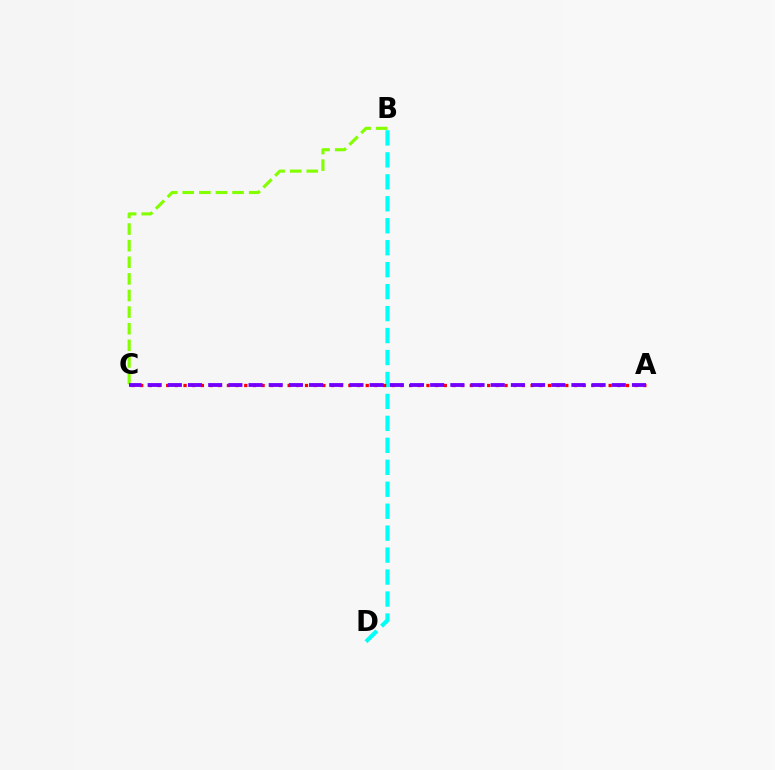{('B', 'D'): [{'color': '#00fff6', 'line_style': 'dashed', 'thickness': 2.98}], ('B', 'C'): [{'color': '#84ff00', 'line_style': 'dashed', 'thickness': 2.26}], ('A', 'C'): [{'color': '#ff0000', 'line_style': 'dotted', 'thickness': 2.36}, {'color': '#7200ff', 'line_style': 'dashed', 'thickness': 2.74}]}